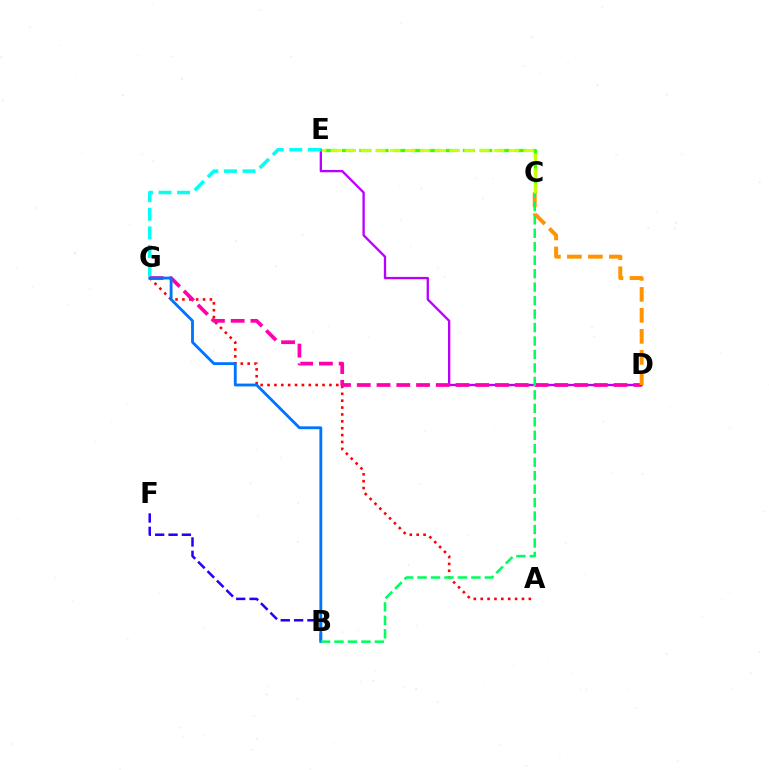{('C', 'E'): [{'color': '#3dff00', 'line_style': 'dashed', 'thickness': 2.35}, {'color': '#d1ff00', 'line_style': 'dashed', 'thickness': 2.01}], ('A', 'G'): [{'color': '#ff0000', 'line_style': 'dotted', 'thickness': 1.87}], ('D', 'E'): [{'color': '#b900ff', 'line_style': 'solid', 'thickness': 1.67}], ('E', 'G'): [{'color': '#00fff6', 'line_style': 'dashed', 'thickness': 2.52}], ('B', 'F'): [{'color': '#2500ff', 'line_style': 'dashed', 'thickness': 1.81}], ('D', 'G'): [{'color': '#ff00ac', 'line_style': 'dashed', 'thickness': 2.68}], ('C', 'D'): [{'color': '#ff9400', 'line_style': 'dashed', 'thickness': 2.85}], ('B', 'G'): [{'color': '#0074ff', 'line_style': 'solid', 'thickness': 2.04}], ('B', 'C'): [{'color': '#00ff5c', 'line_style': 'dashed', 'thickness': 1.83}]}